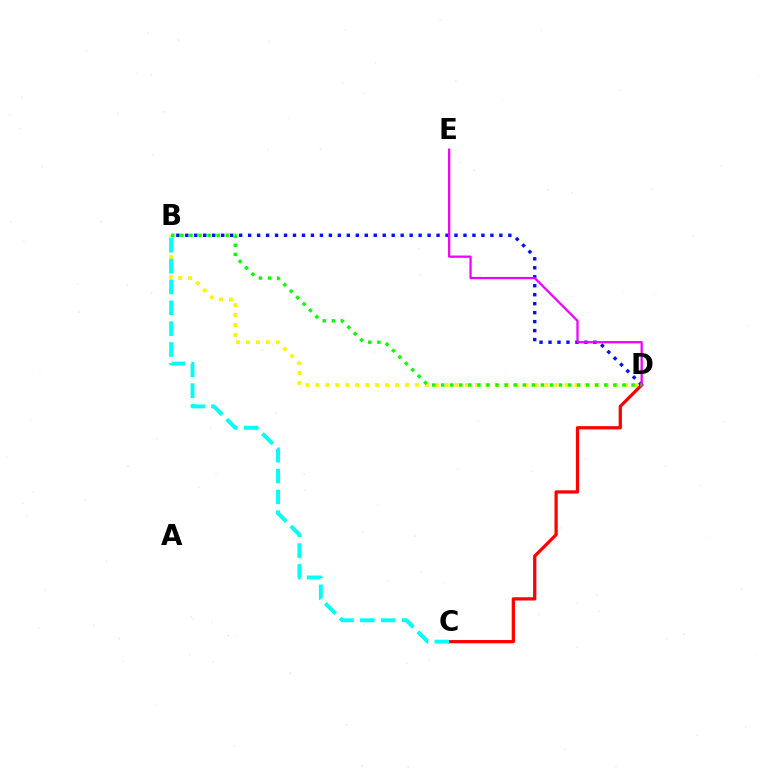{('B', 'D'): [{'color': '#fcf500', 'line_style': 'dotted', 'thickness': 2.71}, {'color': '#0010ff', 'line_style': 'dotted', 'thickness': 2.44}, {'color': '#08ff00', 'line_style': 'dotted', 'thickness': 2.46}], ('C', 'D'): [{'color': '#ff0000', 'line_style': 'solid', 'thickness': 2.34}], ('D', 'E'): [{'color': '#ee00ff', 'line_style': 'solid', 'thickness': 1.63}], ('B', 'C'): [{'color': '#00fff6', 'line_style': 'dashed', 'thickness': 2.83}]}